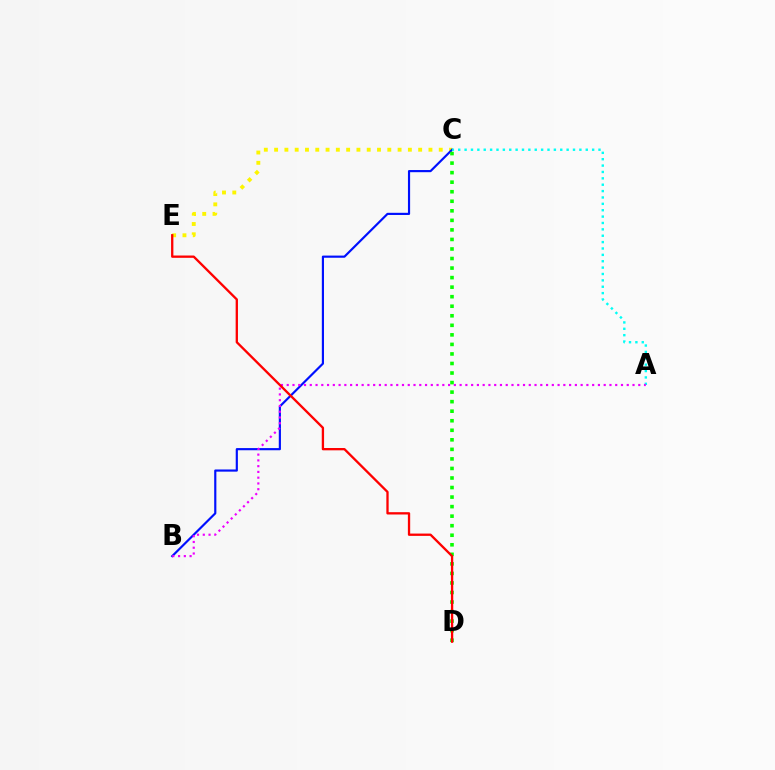{('C', 'E'): [{'color': '#fcf500', 'line_style': 'dotted', 'thickness': 2.8}], ('B', 'C'): [{'color': '#0010ff', 'line_style': 'solid', 'thickness': 1.56}], ('A', 'C'): [{'color': '#00fff6', 'line_style': 'dotted', 'thickness': 1.73}], ('A', 'B'): [{'color': '#ee00ff', 'line_style': 'dotted', 'thickness': 1.57}], ('C', 'D'): [{'color': '#08ff00', 'line_style': 'dotted', 'thickness': 2.59}], ('D', 'E'): [{'color': '#ff0000', 'line_style': 'solid', 'thickness': 1.67}]}